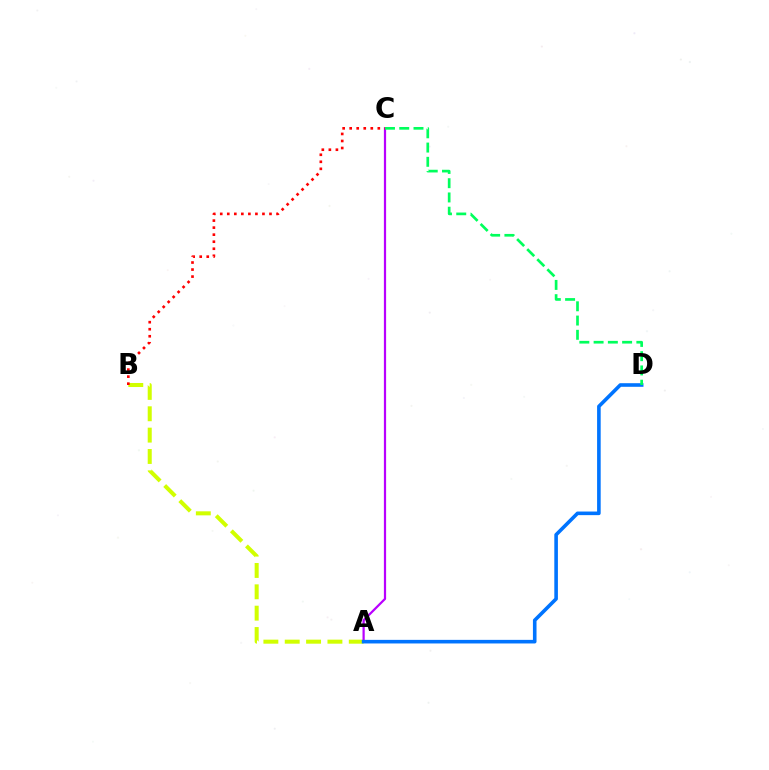{('A', 'B'): [{'color': '#d1ff00', 'line_style': 'dashed', 'thickness': 2.9}], ('A', 'C'): [{'color': '#b900ff', 'line_style': 'solid', 'thickness': 1.6}], ('A', 'D'): [{'color': '#0074ff', 'line_style': 'solid', 'thickness': 2.59}], ('B', 'C'): [{'color': '#ff0000', 'line_style': 'dotted', 'thickness': 1.91}], ('C', 'D'): [{'color': '#00ff5c', 'line_style': 'dashed', 'thickness': 1.94}]}